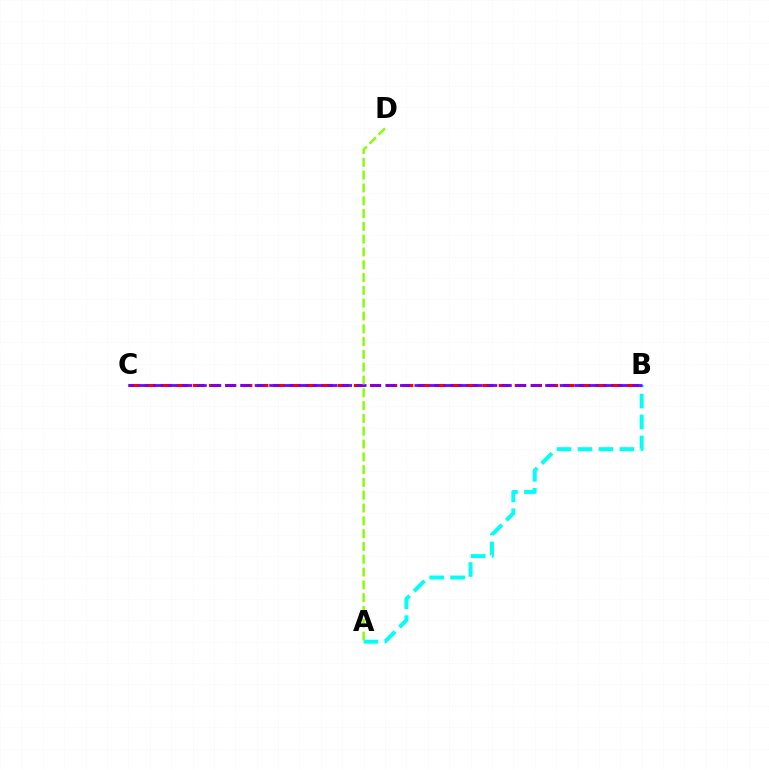{('B', 'C'): [{'color': '#ff0000', 'line_style': 'dashed', 'thickness': 2.19}, {'color': '#7200ff', 'line_style': 'dashed', 'thickness': 1.97}], ('A', 'B'): [{'color': '#00fff6', 'line_style': 'dashed', 'thickness': 2.85}], ('A', 'D'): [{'color': '#84ff00', 'line_style': 'dashed', 'thickness': 1.74}]}